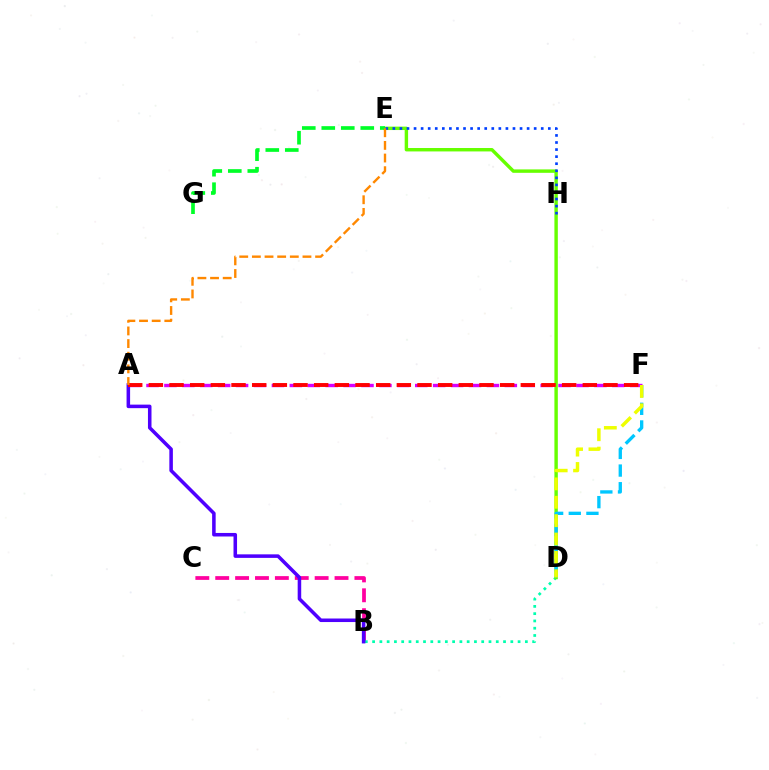{('B', 'C'): [{'color': '#ff00a0', 'line_style': 'dashed', 'thickness': 2.7}], ('A', 'F'): [{'color': '#d600ff', 'line_style': 'dashed', 'thickness': 2.43}, {'color': '#ff0000', 'line_style': 'dashed', 'thickness': 2.81}], ('B', 'D'): [{'color': '#00ffaf', 'line_style': 'dotted', 'thickness': 1.98}], ('D', 'E'): [{'color': '#66ff00', 'line_style': 'solid', 'thickness': 2.46}], ('E', 'H'): [{'color': '#003fff', 'line_style': 'dotted', 'thickness': 1.92}], ('D', 'F'): [{'color': '#00c7ff', 'line_style': 'dashed', 'thickness': 2.4}, {'color': '#eeff00', 'line_style': 'dashed', 'thickness': 2.5}], ('E', 'G'): [{'color': '#00ff27', 'line_style': 'dashed', 'thickness': 2.65}], ('A', 'B'): [{'color': '#4f00ff', 'line_style': 'solid', 'thickness': 2.55}], ('A', 'E'): [{'color': '#ff8800', 'line_style': 'dashed', 'thickness': 1.72}]}